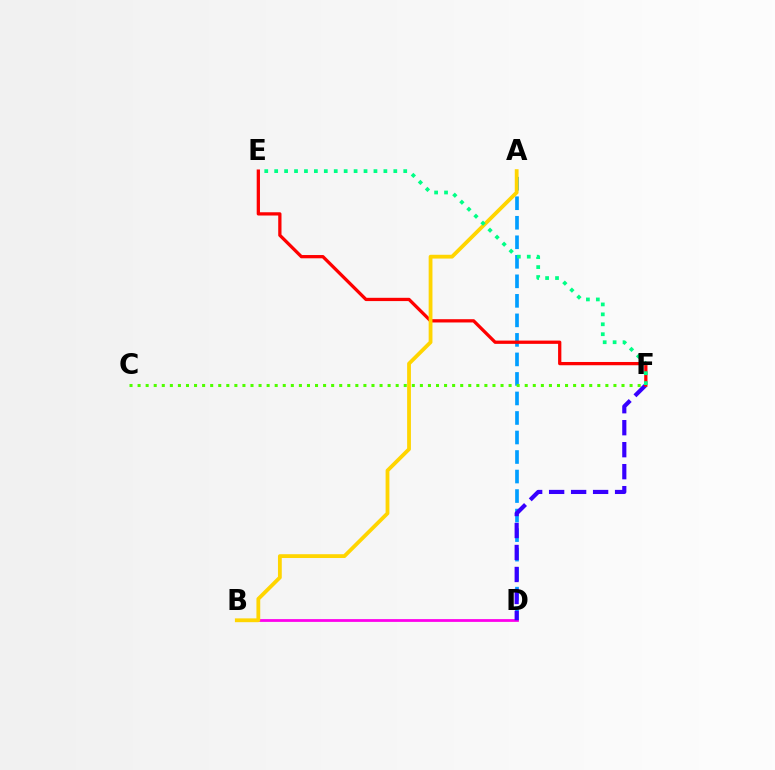{('B', 'D'): [{'color': '#ff00ed', 'line_style': 'solid', 'thickness': 1.99}], ('A', 'D'): [{'color': '#009eff', 'line_style': 'dashed', 'thickness': 2.65}], ('D', 'F'): [{'color': '#3700ff', 'line_style': 'dashed', 'thickness': 2.99}], ('C', 'F'): [{'color': '#4fff00', 'line_style': 'dotted', 'thickness': 2.19}], ('E', 'F'): [{'color': '#ff0000', 'line_style': 'solid', 'thickness': 2.35}, {'color': '#00ff86', 'line_style': 'dotted', 'thickness': 2.7}], ('A', 'B'): [{'color': '#ffd500', 'line_style': 'solid', 'thickness': 2.73}]}